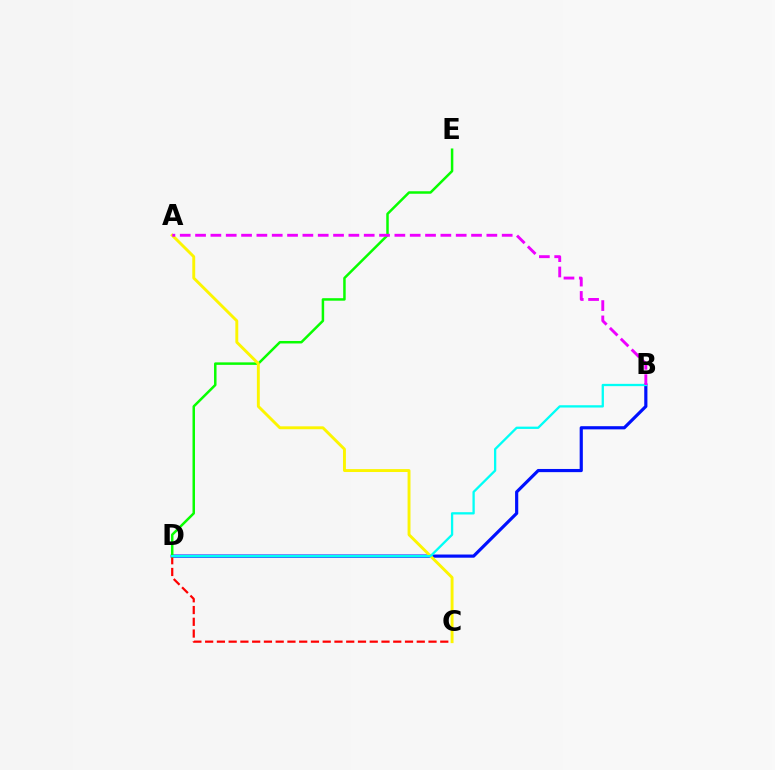{('B', 'D'): [{'color': '#0010ff', 'line_style': 'solid', 'thickness': 2.28}, {'color': '#00fff6', 'line_style': 'solid', 'thickness': 1.66}], ('C', 'D'): [{'color': '#ff0000', 'line_style': 'dashed', 'thickness': 1.6}], ('D', 'E'): [{'color': '#08ff00', 'line_style': 'solid', 'thickness': 1.8}], ('A', 'C'): [{'color': '#fcf500', 'line_style': 'solid', 'thickness': 2.09}], ('A', 'B'): [{'color': '#ee00ff', 'line_style': 'dashed', 'thickness': 2.08}]}